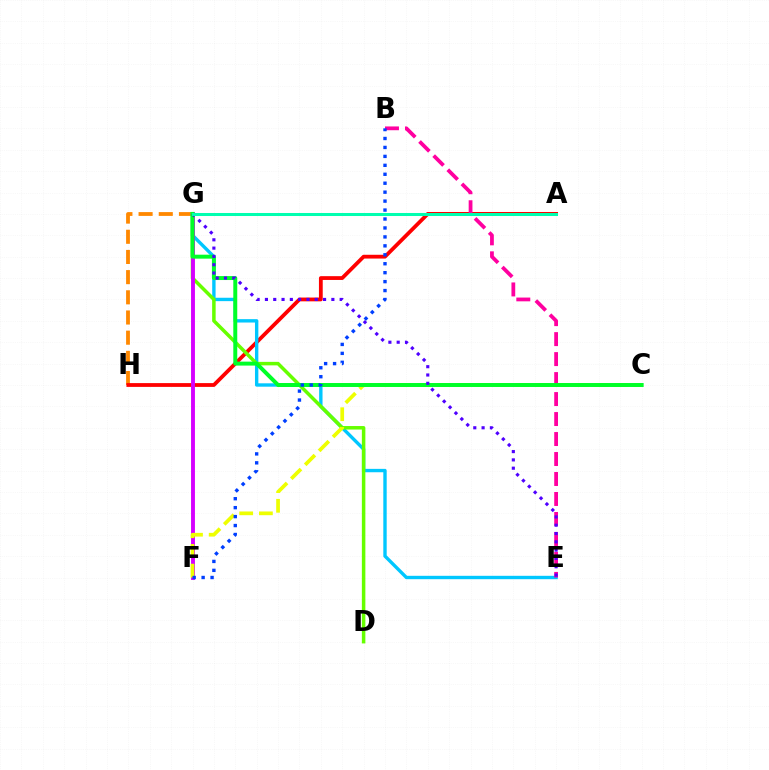{('G', 'H'): [{'color': '#ff8800', 'line_style': 'dashed', 'thickness': 2.74}], ('A', 'H'): [{'color': '#ff0000', 'line_style': 'solid', 'thickness': 2.73}], ('E', 'G'): [{'color': '#00c7ff', 'line_style': 'solid', 'thickness': 2.43}, {'color': '#4f00ff', 'line_style': 'dotted', 'thickness': 2.26}], ('D', 'G'): [{'color': '#66ff00', 'line_style': 'solid', 'thickness': 2.52}], ('F', 'G'): [{'color': '#d600ff', 'line_style': 'solid', 'thickness': 2.8}], ('B', 'E'): [{'color': '#ff00a0', 'line_style': 'dashed', 'thickness': 2.71}], ('C', 'F'): [{'color': '#eeff00', 'line_style': 'dashed', 'thickness': 2.68}], ('C', 'G'): [{'color': '#00ff27', 'line_style': 'solid', 'thickness': 2.85}], ('B', 'F'): [{'color': '#003fff', 'line_style': 'dotted', 'thickness': 2.43}], ('A', 'G'): [{'color': '#00ffaf', 'line_style': 'solid', 'thickness': 2.17}]}